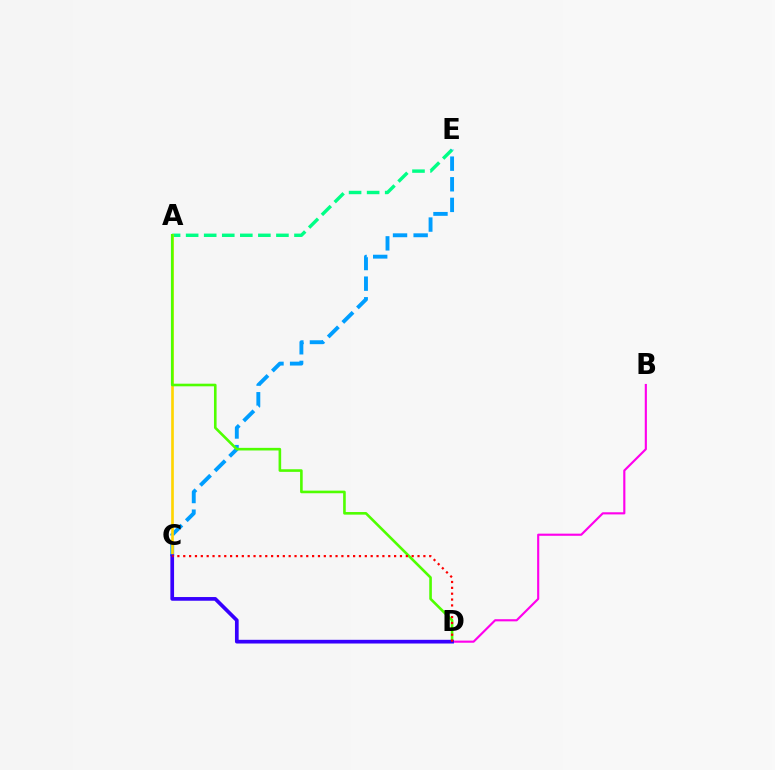{('B', 'D'): [{'color': '#ff00ed', 'line_style': 'solid', 'thickness': 1.54}], ('A', 'E'): [{'color': '#00ff86', 'line_style': 'dashed', 'thickness': 2.45}], ('C', 'E'): [{'color': '#009eff', 'line_style': 'dashed', 'thickness': 2.8}], ('A', 'C'): [{'color': '#ffd500', 'line_style': 'solid', 'thickness': 1.92}], ('A', 'D'): [{'color': '#4fff00', 'line_style': 'solid', 'thickness': 1.88}], ('C', 'D'): [{'color': '#3700ff', 'line_style': 'solid', 'thickness': 2.66}, {'color': '#ff0000', 'line_style': 'dotted', 'thickness': 1.59}]}